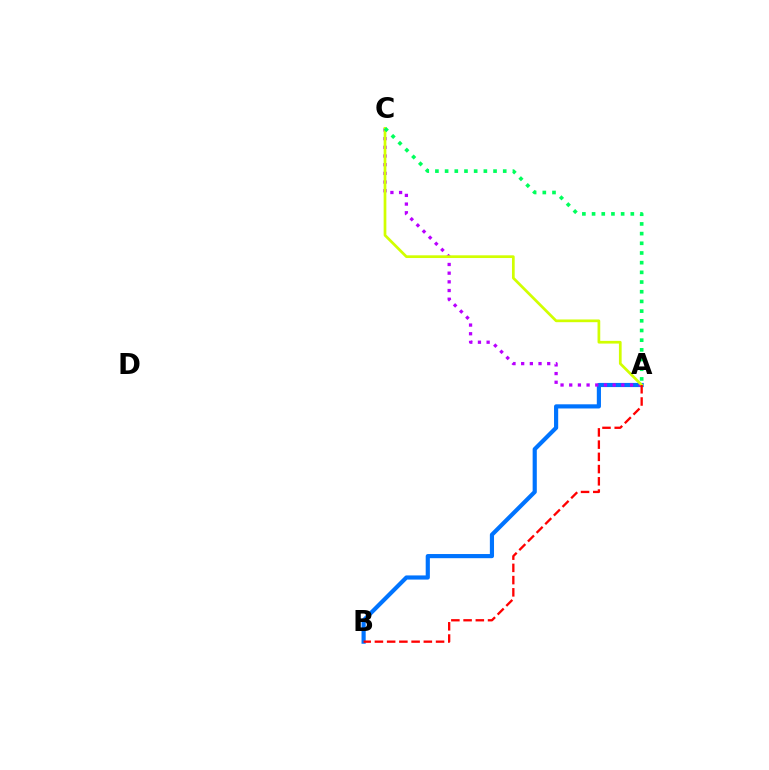{('A', 'B'): [{'color': '#0074ff', 'line_style': 'solid', 'thickness': 2.99}, {'color': '#ff0000', 'line_style': 'dashed', 'thickness': 1.66}], ('A', 'C'): [{'color': '#b900ff', 'line_style': 'dotted', 'thickness': 2.36}, {'color': '#d1ff00', 'line_style': 'solid', 'thickness': 1.96}, {'color': '#00ff5c', 'line_style': 'dotted', 'thickness': 2.63}]}